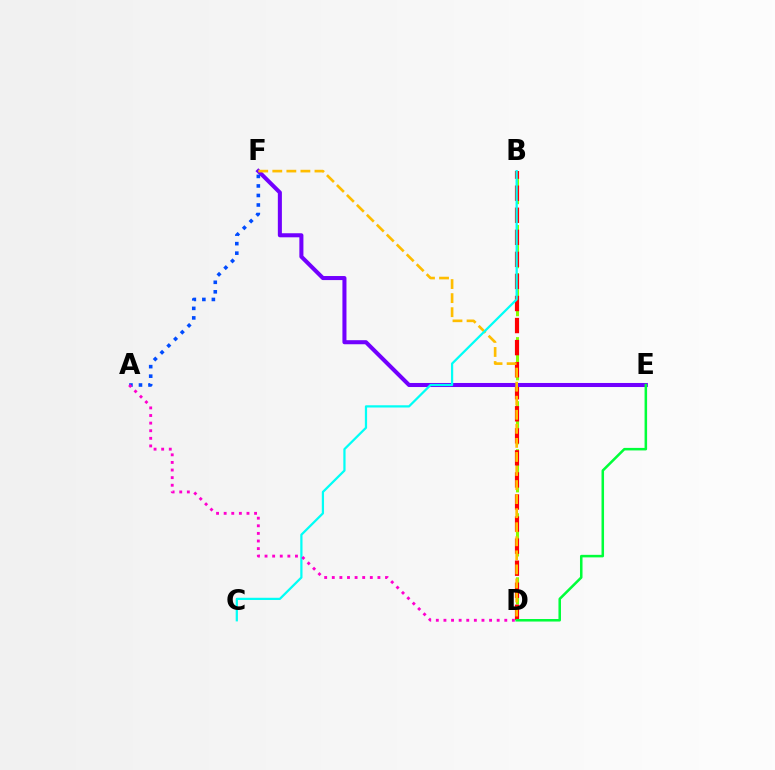{('B', 'D'): [{'color': '#84ff00', 'line_style': 'dashed', 'thickness': 2.18}, {'color': '#ff0000', 'line_style': 'dashed', 'thickness': 3.0}], ('E', 'F'): [{'color': '#7200ff', 'line_style': 'solid', 'thickness': 2.92}], ('A', 'F'): [{'color': '#004bff', 'line_style': 'dotted', 'thickness': 2.59}], ('D', 'F'): [{'color': '#ffbd00', 'line_style': 'dashed', 'thickness': 1.91}], ('D', 'E'): [{'color': '#00ff39', 'line_style': 'solid', 'thickness': 1.82}], ('B', 'C'): [{'color': '#00fff6', 'line_style': 'solid', 'thickness': 1.61}], ('A', 'D'): [{'color': '#ff00cf', 'line_style': 'dotted', 'thickness': 2.07}]}